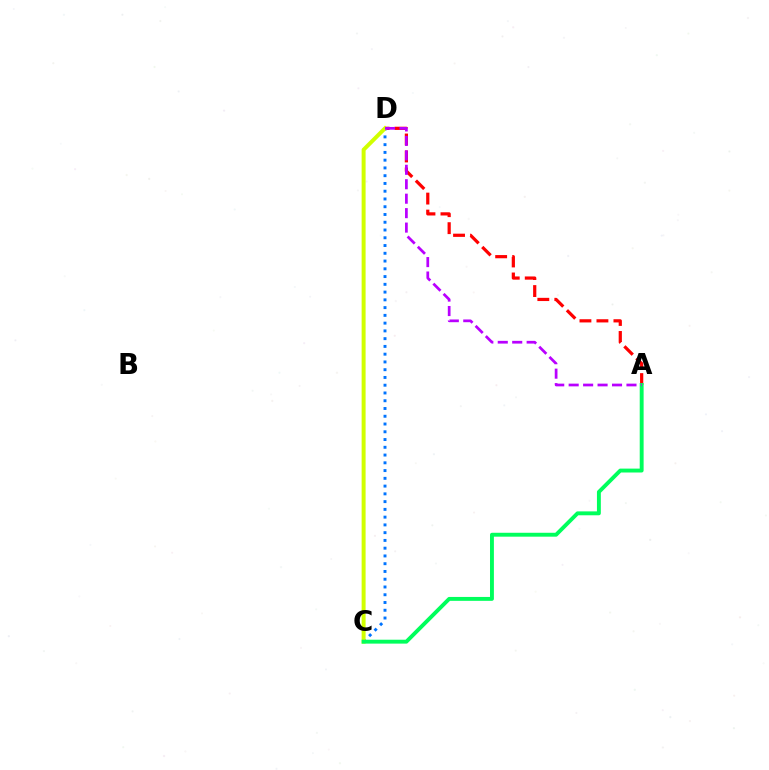{('C', 'D'): [{'color': '#0074ff', 'line_style': 'dotted', 'thickness': 2.11}, {'color': '#d1ff00', 'line_style': 'solid', 'thickness': 2.86}], ('A', 'D'): [{'color': '#ff0000', 'line_style': 'dashed', 'thickness': 2.31}, {'color': '#b900ff', 'line_style': 'dashed', 'thickness': 1.96}], ('A', 'C'): [{'color': '#00ff5c', 'line_style': 'solid', 'thickness': 2.81}]}